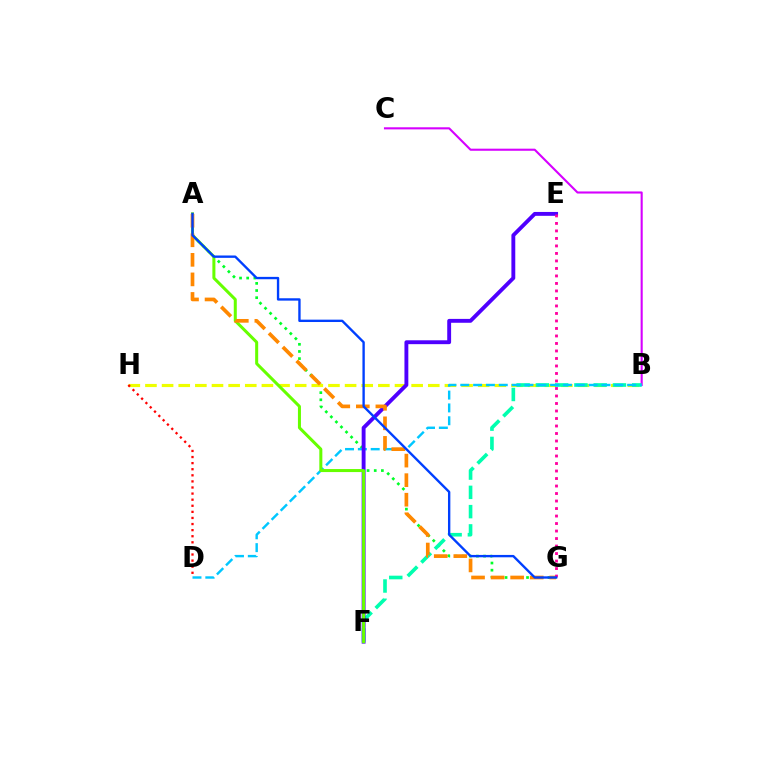{('B', 'C'): [{'color': '#d600ff', 'line_style': 'solid', 'thickness': 1.51}], ('A', 'G'): [{'color': '#00ff27', 'line_style': 'dotted', 'thickness': 1.94}, {'color': '#ff8800', 'line_style': 'dashed', 'thickness': 2.66}, {'color': '#003fff', 'line_style': 'solid', 'thickness': 1.7}], ('B', 'H'): [{'color': '#eeff00', 'line_style': 'dashed', 'thickness': 2.26}], ('B', 'F'): [{'color': '#00ffaf', 'line_style': 'dashed', 'thickness': 2.62}], ('B', 'D'): [{'color': '#00c7ff', 'line_style': 'dashed', 'thickness': 1.74}], ('E', 'F'): [{'color': '#4f00ff', 'line_style': 'solid', 'thickness': 2.79}], ('A', 'F'): [{'color': '#66ff00', 'line_style': 'solid', 'thickness': 2.18}], ('D', 'H'): [{'color': '#ff0000', 'line_style': 'dotted', 'thickness': 1.66}], ('E', 'G'): [{'color': '#ff00a0', 'line_style': 'dotted', 'thickness': 2.04}]}